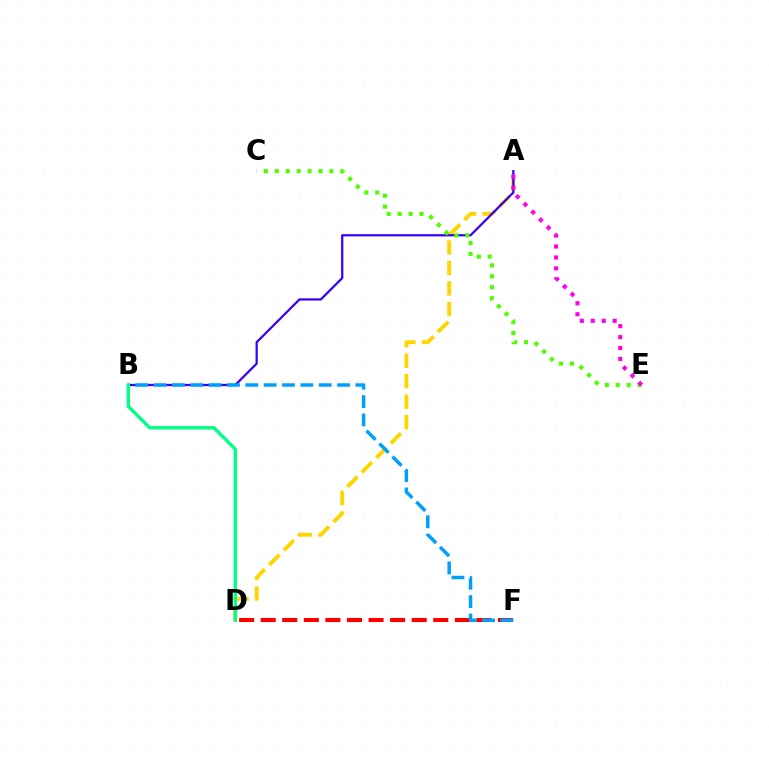{('A', 'D'): [{'color': '#ffd500', 'line_style': 'dashed', 'thickness': 2.78}], ('A', 'B'): [{'color': '#3700ff', 'line_style': 'solid', 'thickness': 1.61}], ('D', 'F'): [{'color': '#ff0000', 'line_style': 'dashed', 'thickness': 2.93}], ('C', 'E'): [{'color': '#4fff00', 'line_style': 'dotted', 'thickness': 2.97}], ('B', 'F'): [{'color': '#009eff', 'line_style': 'dashed', 'thickness': 2.49}], ('B', 'D'): [{'color': '#00ff86', 'line_style': 'solid', 'thickness': 2.42}], ('A', 'E'): [{'color': '#ff00ed', 'line_style': 'dotted', 'thickness': 2.97}]}